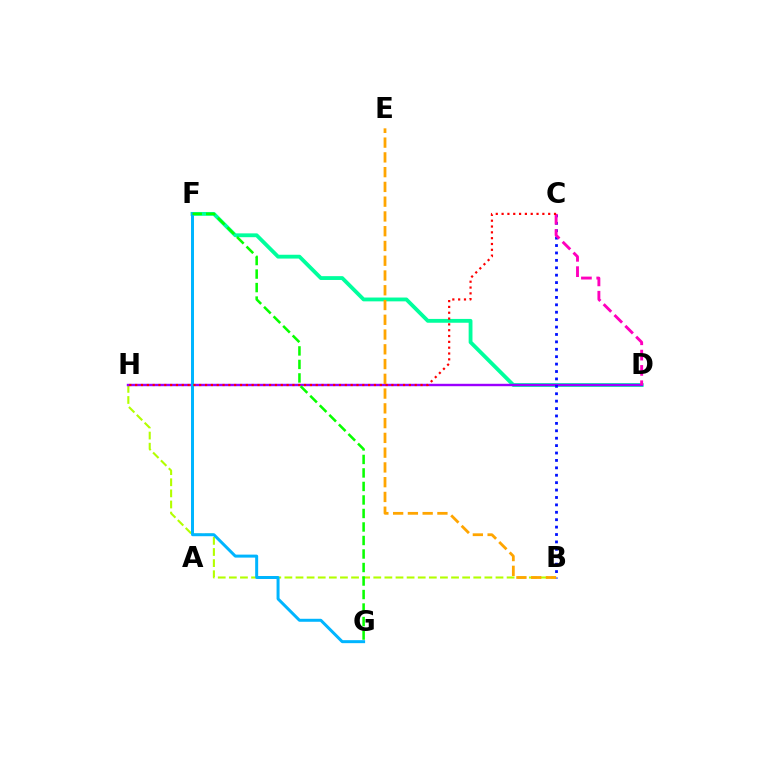{('B', 'H'): [{'color': '#b3ff00', 'line_style': 'dashed', 'thickness': 1.51}], ('D', 'F'): [{'color': '#00ff9d', 'line_style': 'solid', 'thickness': 2.75}], ('D', 'H'): [{'color': '#9b00ff', 'line_style': 'solid', 'thickness': 1.73}], ('B', 'C'): [{'color': '#0010ff', 'line_style': 'dotted', 'thickness': 2.01}], ('C', 'D'): [{'color': '#ff00bd', 'line_style': 'dashed', 'thickness': 2.08}], ('F', 'G'): [{'color': '#00b5ff', 'line_style': 'solid', 'thickness': 2.15}, {'color': '#08ff00', 'line_style': 'dashed', 'thickness': 1.84}], ('C', 'H'): [{'color': '#ff0000', 'line_style': 'dotted', 'thickness': 1.58}], ('B', 'E'): [{'color': '#ffa500', 'line_style': 'dashed', 'thickness': 2.01}]}